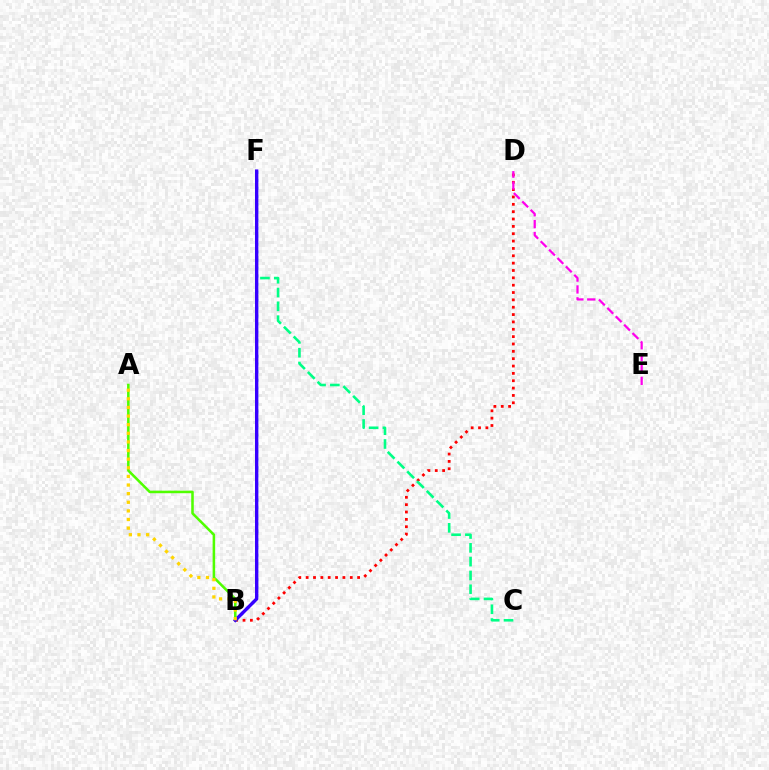{('B', 'D'): [{'color': '#ff0000', 'line_style': 'dotted', 'thickness': 2.0}], ('C', 'F'): [{'color': '#00ff86', 'line_style': 'dashed', 'thickness': 1.87}], ('A', 'B'): [{'color': '#4fff00', 'line_style': 'solid', 'thickness': 1.83}, {'color': '#ffd500', 'line_style': 'dotted', 'thickness': 2.34}], ('B', 'F'): [{'color': '#009eff', 'line_style': 'dotted', 'thickness': 2.17}, {'color': '#3700ff', 'line_style': 'solid', 'thickness': 2.42}], ('D', 'E'): [{'color': '#ff00ed', 'line_style': 'dashed', 'thickness': 1.61}]}